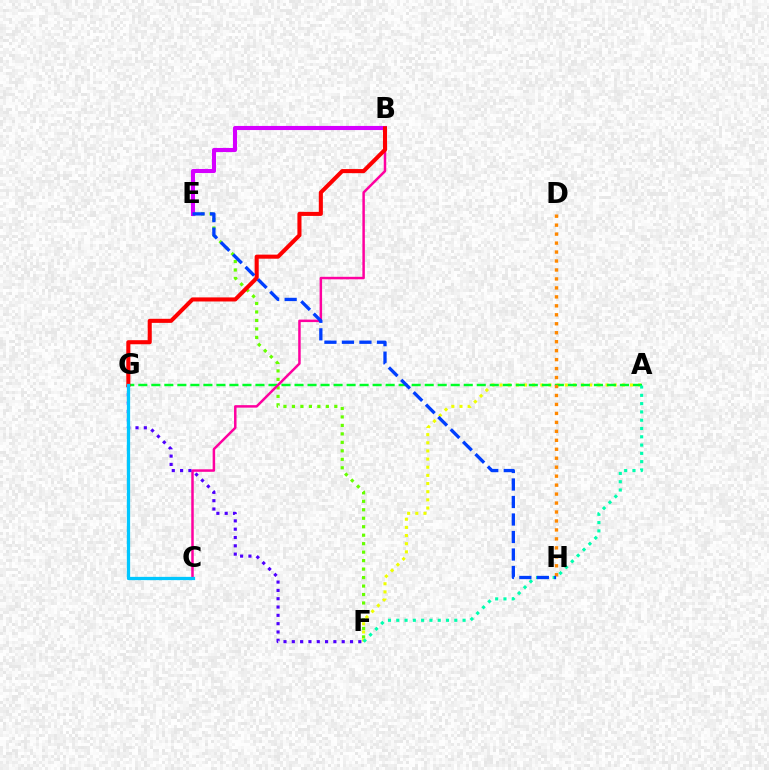{('E', 'F'): [{'color': '#66ff00', 'line_style': 'dotted', 'thickness': 2.3}], ('A', 'F'): [{'color': '#eeff00', 'line_style': 'dotted', 'thickness': 2.22}, {'color': '#00ffaf', 'line_style': 'dotted', 'thickness': 2.25}], ('B', 'E'): [{'color': '#d600ff', 'line_style': 'solid', 'thickness': 2.95}], ('A', 'G'): [{'color': '#00ff27', 'line_style': 'dashed', 'thickness': 1.77}], ('B', 'C'): [{'color': '#ff00a0', 'line_style': 'solid', 'thickness': 1.8}], ('D', 'H'): [{'color': '#ff8800', 'line_style': 'dotted', 'thickness': 2.44}], ('F', 'G'): [{'color': '#4f00ff', 'line_style': 'dotted', 'thickness': 2.26}], ('B', 'G'): [{'color': '#ff0000', 'line_style': 'solid', 'thickness': 2.93}], ('C', 'G'): [{'color': '#00c7ff', 'line_style': 'solid', 'thickness': 2.35}], ('E', 'H'): [{'color': '#003fff', 'line_style': 'dashed', 'thickness': 2.38}]}